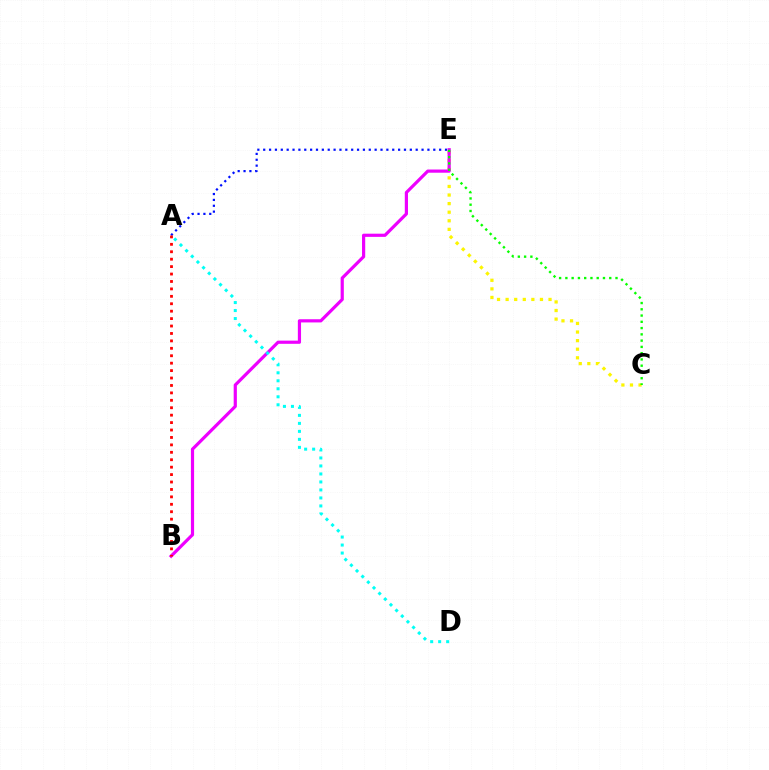{('C', 'E'): [{'color': '#fcf500', 'line_style': 'dotted', 'thickness': 2.33}, {'color': '#08ff00', 'line_style': 'dotted', 'thickness': 1.7}], ('A', 'E'): [{'color': '#0010ff', 'line_style': 'dotted', 'thickness': 1.59}], ('B', 'E'): [{'color': '#ee00ff', 'line_style': 'solid', 'thickness': 2.3}], ('A', 'D'): [{'color': '#00fff6', 'line_style': 'dotted', 'thickness': 2.17}], ('A', 'B'): [{'color': '#ff0000', 'line_style': 'dotted', 'thickness': 2.02}]}